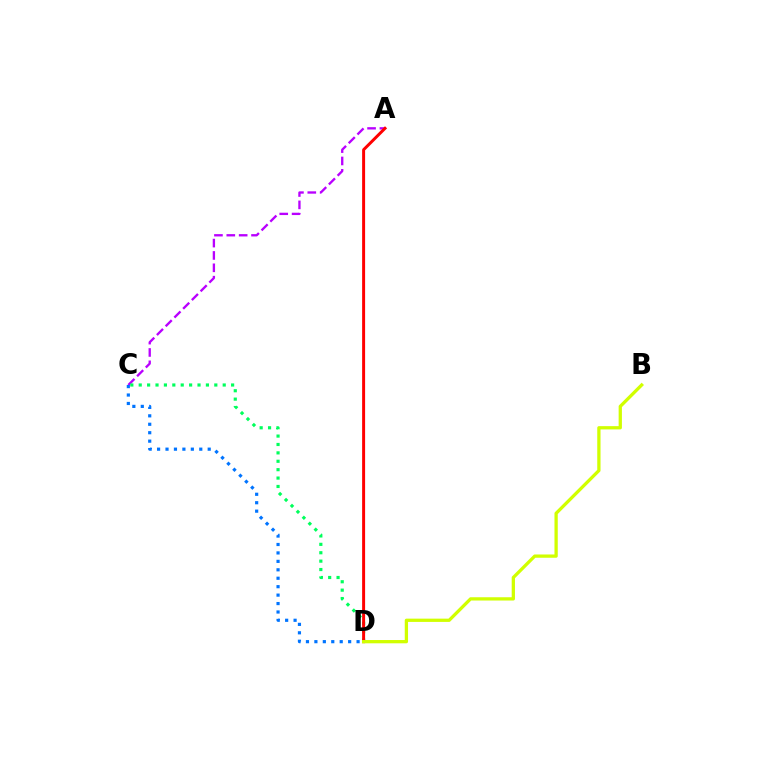{('A', 'C'): [{'color': '#b900ff', 'line_style': 'dashed', 'thickness': 1.68}], ('C', 'D'): [{'color': '#00ff5c', 'line_style': 'dotted', 'thickness': 2.28}, {'color': '#0074ff', 'line_style': 'dotted', 'thickness': 2.29}], ('A', 'D'): [{'color': '#ff0000', 'line_style': 'solid', 'thickness': 2.14}], ('B', 'D'): [{'color': '#d1ff00', 'line_style': 'solid', 'thickness': 2.36}]}